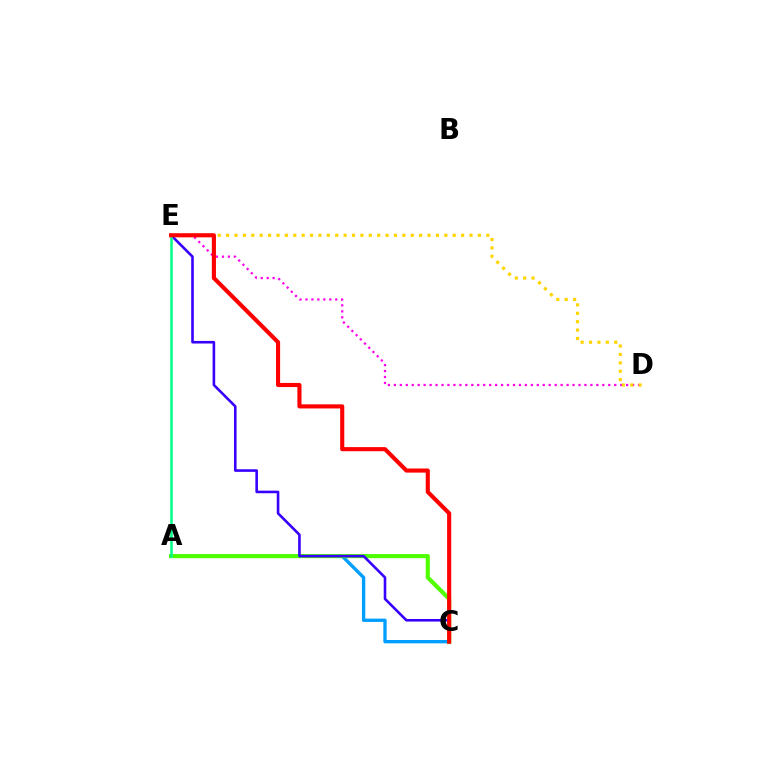{('A', 'C'): [{'color': '#009eff', 'line_style': 'solid', 'thickness': 2.4}, {'color': '#4fff00', 'line_style': 'solid', 'thickness': 2.97}], ('C', 'E'): [{'color': '#3700ff', 'line_style': 'solid', 'thickness': 1.87}, {'color': '#ff0000', 'line_style': 'solid', 'thickness': 2.96}], ('D', 'E'): [{'color': '#ff00ed', 'line_style': 'dotted', 'thickness': 1.62}, {'color': '#ffd500', 'line_style': 'dotted', 'thickness': 2.28}], ('A', 'E'): [{'color': '#00ff86', 'line_style': 'solid', 'thickness': 1.81}]}